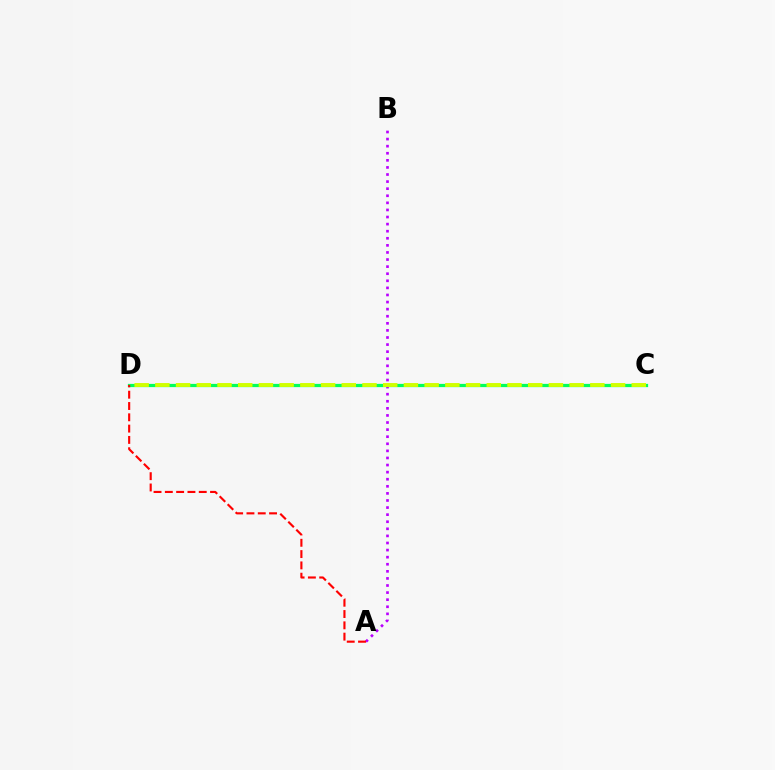{('C', 'D'): [{'color': '#0074ff', 'line_style': 'dashed', 'thickness': 2.16}, {'color': '#00ff5c', 'line_style': 'solid', 'thickness': 2.33}, {'color': '#d1ff00', 'line_style': 'dashed', 'thickness': 2.81}], ('A', 'B'): [{'color': '#b900ff', 'line_style': 'dotted', 'thickness': 1.93}], ('A', 'D'): [{'color': '#ff0000', 'line_style': 'dashed', 'thickness': 1.54}]}